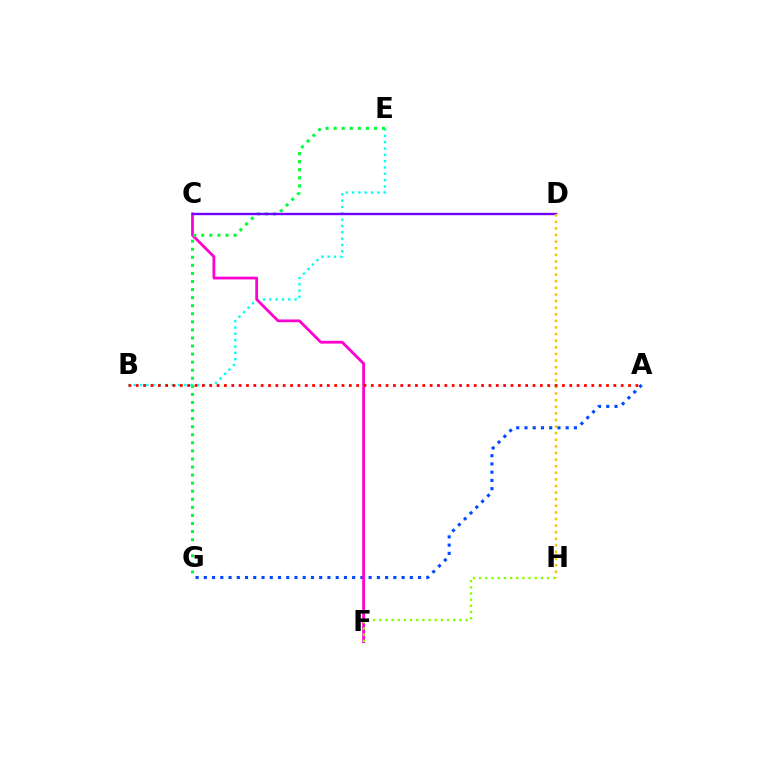{('B', 'E'): [{'color': '#00fff6', 'line_style': 'dotted', 'thickness': 1.72}], ('A', 'G'): [{'color': '#004bff', 'line_style': 'dotted', 'thickness': 2.24}], ('C', 'F'): [{'color': '#ff00cf', 'line_style': 'solid', 'thickness': 2.0}], ('E', 'G'): [{'color': '#00ff39', 'line_style': 'dotted', 'thickness': 2.19}], ('F', 'H'): [{'color': '#84ff00', 'line_style': 'dotted', 'thickness': 1.68}], ('C', 'D'): [{'color': '#7200ff', 'line_style': 'solid', 'thickness': 1.71}], ('D', 'H'): [{'color': '#ffbd00', 'line_style': 'dotted', 'thickness': 1.79}], ('A', 'B'): [{'color': '#ff0000', 'line_style': 'dotted', 'thickness': 2.0}]}